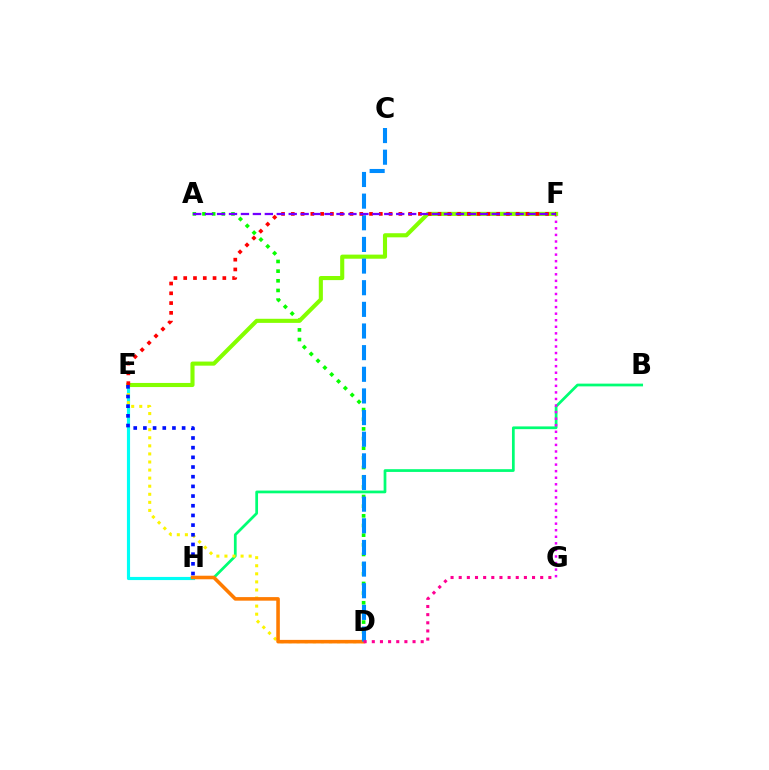{('B', 'H'): [{'color': '#00ff74', 'line_style': 'solid', 'thickness': 1.97}], ('E', 'H'): [{'color': '#00fff6', 'line_style': 'solid', 'thickness': 2.27}, {'color': '#0010ff', 'line_style': 'dotted', 'thickness': 2.63}], ('F', 'G'): [{'color': '#ee00ff', 'line_style': 'dotted', 'thickness': 1.78}], ('D', 'E'): [{'color': '#fcf500', 'line_style': 'dotted', 'thickness': 2.19}], ('A', 'D'): [{'color': '#08ff00', 'line_style': 'dotted', 'thickness': 2.62}], ('E', 'F'): [{'color': '#84ff00', 'line_style': 'solid', 'thickness': 2.95}, {'color': '#ff0000', 'line_style': 'dotted', 'thickness': 2.66}], ('D', 'H'): [{'color': '#ff7c00', 'line_style': 'solid', 'thickness': 2.57}], ('C', 'D'): [{'color': '#008cff', 'line_style': 'dashed', 'thickness': 2.94}], ('D', 'G'): [{'color': '#ff0094', 'line_style': 'dotted', 'thickness': 2.21}], ('A', 'F'): [{'color': '#7200ff', 'line_style': 'dashed', 'thickness': 1.62}]}